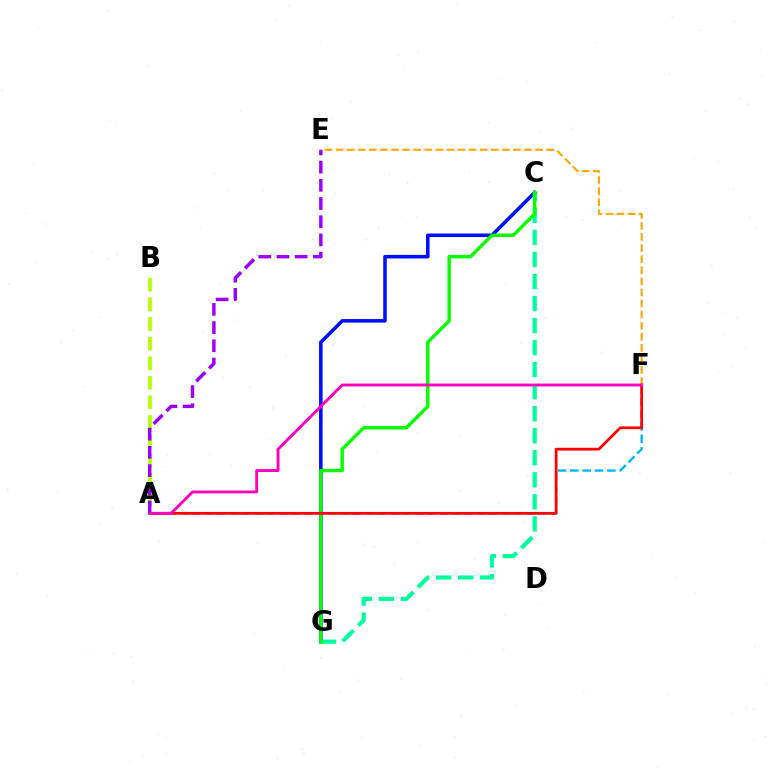{('C', 'G'): [{'color': '#0010ff', 'line_style': 'solid', 'thickness': 2.57}, {'color': '#00ff9d', 'line_style': 'dashed', 'thickness': 2.99}, {'color': '#08ff00', 'line_style': 'solid', 'thickness': 2.46}], ('A', 'B'): [{'color': '#b3ff00', 'line_style': 'dashed', 'thickness': 2.66}], ('A', 'E'): [{'color': '#9b00ff', 'line_style': 'dashed', 'thickness': 2.47}], ('A', 'F'): [{'color': '#00b5ff', 'line_style': 'dashed', 'thickness': 1.68}, {'color': '#ff0000', 'line_style': 'solid', 'thickness': 1.99}, {'color': '#ff00bd', 'line_style': 'solid', 'thickness': 2.07}], ('E', 'F'): [{'color': '#ffa500', 'line_style': 'dashed', 'thickness': 1.51}]}